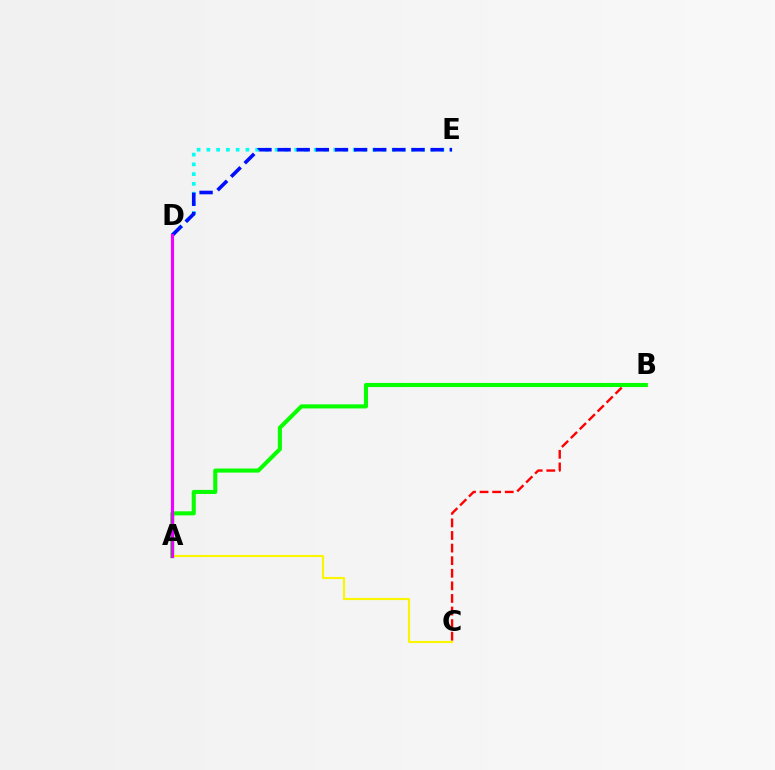{('B', 'C'): [{'color': '#ff0000', 'line_style': 'dashed', 'thickness': 1.71}], ('D', 'E'): [{'color': '#00fff6', 'line_style': 'dotted', 'thickness': 2.65}, {'color': '#0010ff', 'line_style': 'dashed', 'thickness': 2.6}], ('A', 'B'): [{'color': '#08ff00', 'line_style': 'solid', 'thickness': 2.94}], ('A', 'C'): [{'color': '#fcf500', 'line_style': 'solid', 'thickness': 1.54}], ('A', 'D'): [{'color': '#ee00ff', 'line_style': 'solid', 'thickness': 2.26}]}